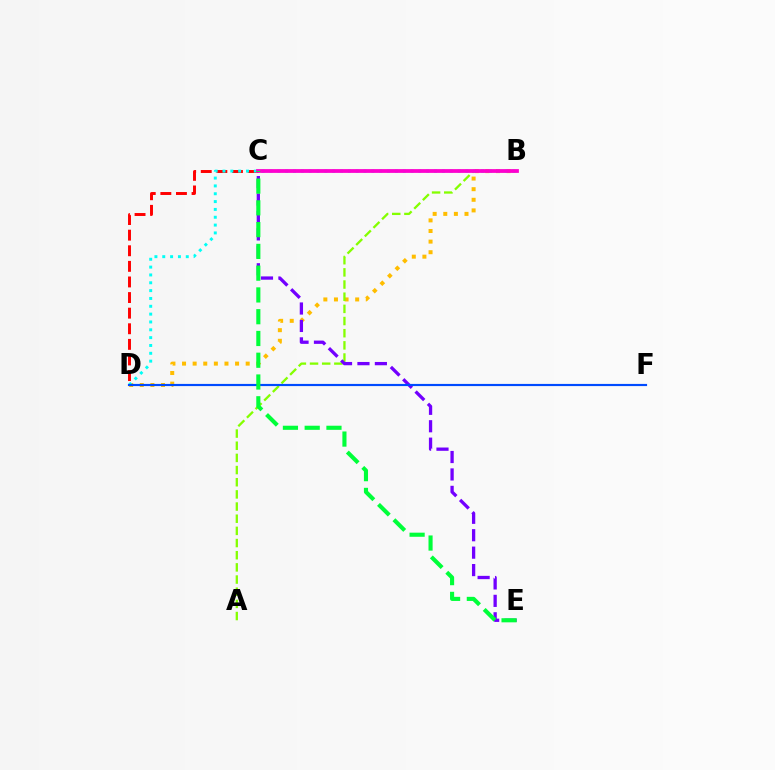{('B', 'D'): [{'color': '#ffbd00', 'line_style': 'dotted', 'thickness': 2.88}, {'color': '#00fff6', 'line_style': 'dotted', 'thickness': 2.13}], ('C', 'D'): [{'color': '#ff0000', 'line_style': 'dashed', 'thickness': 2.12}], ('A', 'B'): [{'color': '#84ff00', 'line_style': 'dashed', 'thickness': 1.65}], ('C', 'E'): [{'color': '#7200ff', 'line_style': 'dashed', 'thickness': 2.37}, {'color': '#00ff39', 'line_style': 'dashed', 'thickness': 2.96}], ('D', 'F'): [{'color': '#004bff', 'line_style': 'solid', 'thickness': 1.56}], ('B', 'C'): [{'color': '#ff00cf', 'line_style': 'solid', 'thickness': 2.72}]}